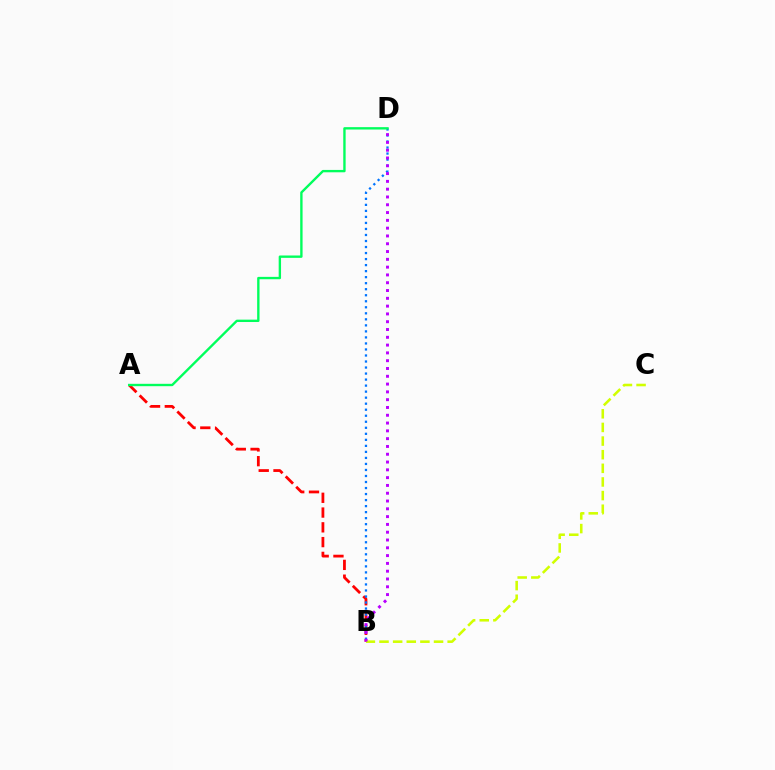{('A', 'B'): [{'color': '#ff0000', 'line_style': 'dashed', 'thickness': 2.01}], ('B', 'D'): [{'color': '#0074ff', 'line_style': 'dotted', 'thickness': 1.64}, {'color': '#b900ff', 'line_style': 'dotted', 'thickness': 2.12}], ('B', 'C'): [{'color': '#d1ff00', 'line_style': 'dashed', 'thickness': 1.85}], ('A', 'D'): [{'color': '#00ff5c', 'line_style': 'solid', 'thickness': 1.7}]}